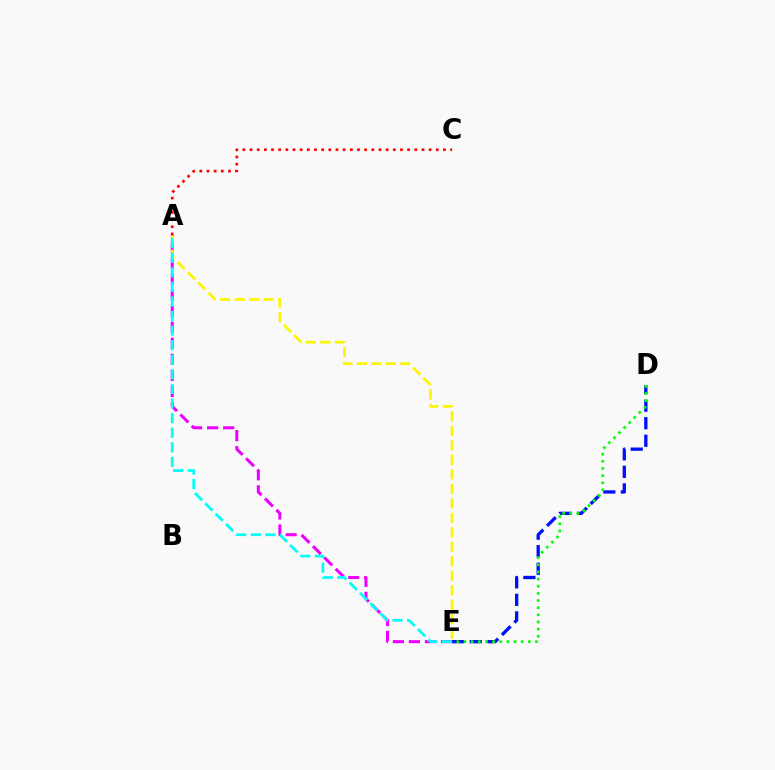{('D', 'E'): [{'color': '#0010ff', 'line_style': 'dashed', 'thickness': 2.38}, {'color': '#08ff00', 'line_style': 'dotted', 'thickness': 1.94}], ('A', 'E'): [{'color': '#ee00ff', 'line_style': 'dashed', 'thickness': 2.18}, {'color': '#fcf500', 'line_style': 'dashed', 'thickness': 1.97}, {'color': '#00fff6', 'line_style': 'dashed', 'thickness': 1.98}], ('A', 'C'): [{'color': '#ff0000', 'line_style': 'dotted', 'thickness': 1.95}]}